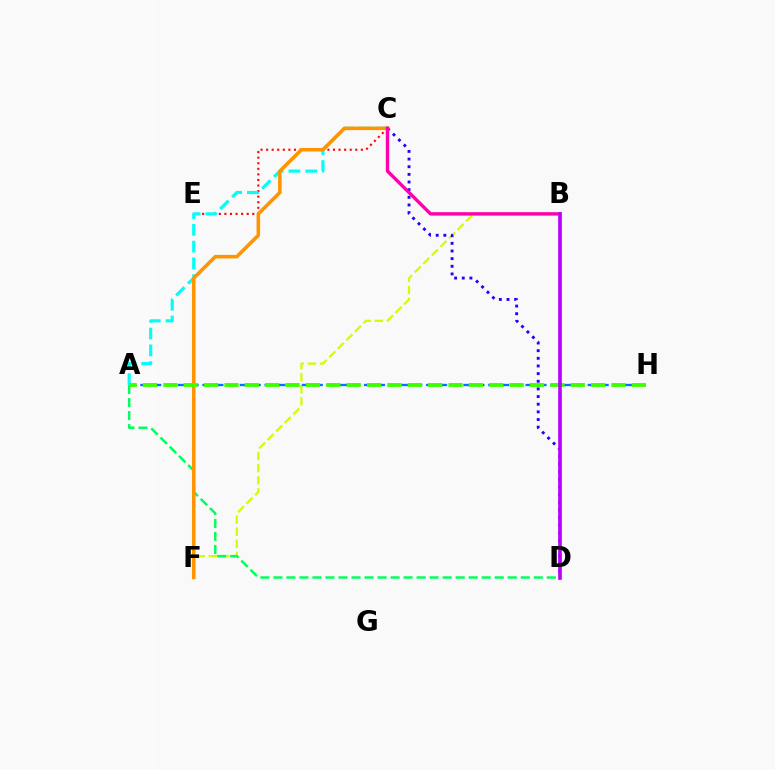{('B', 'F'): [{'color': '#d1ff00', 'line_style': 'dashed', 'thickness': 1.64}], ('C', 'E'): [{'color': '#ff0000', 'line_style': 'dotted', 'thickness': 1.51}], ('A', 'C'): [{'color': '#00fff6', 'line_style': 'dashed', 'thickness': 2.28}], ('A', 'D'): [{'color': '#00ff5c', 'line_style': 'dashed', 'thickness': 1.77}], ('A', 'H'): [{'color': '#0074ff', 'line_style': 'dashed', 'thickness': 1.69}, {'color': '#3dff00', 'line_style': 'dashed', 'thickness': 2.77}], ('C', 'D'): [{'color': '#2500ff', 'line_style': 'dotted', 'thickness': 2.08}], ('C', 'F'): [{'color': '#ff9400', 'line_style': 'solid', 'thickness': 2.56}], ('B', 'C'): [{'color': '#ff00ac', 'line_style': 'solid', 'thickness': 2.45}], ('B', 'D'): [{'color': '#b900ff', 'line_style': 'solid', 'thickness': 2.63}]}